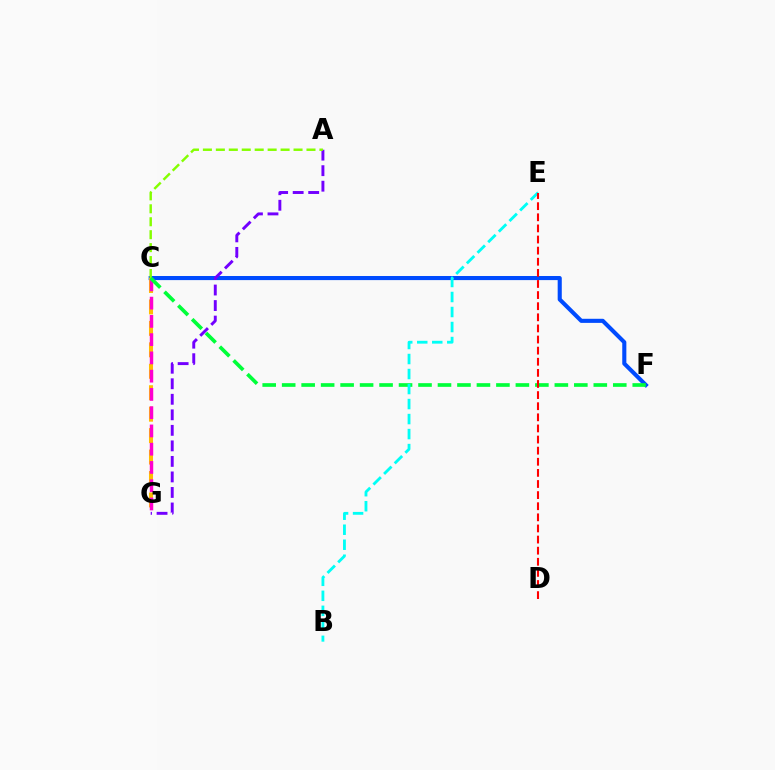{('C', 'F'): [{'color': '#004bff', 'line_style': 'solid', 'thickness': 2.95}, {'color': '#00ff39', 'line_style': 'dashed', 'thickness': 2.65}], ('C', 'G'): [{'color': '#ffbd00', 'line_style': 'dashed', 'thickness': 2.91}, {'color': '#ff00cf', 'line_style': 'dashed', 'thickness': 2.48}], ('A', 'G'): [{'color': '#7200ff', 'line_style': 'dashed', 'thickness': 2.11}], ('A', 'C'): [{'color': '#84ff00', 'line_style': 'dashed', 'thickness': 1.76}], ('B', 'E'): [{'color': '#00fff6', 'line_style': 'dashed', 'thickness': 2.04}], ('D', 'E'): [{'color': '#ff0000', 'line_style': 'dashed', 'thickness': 1.51}]}